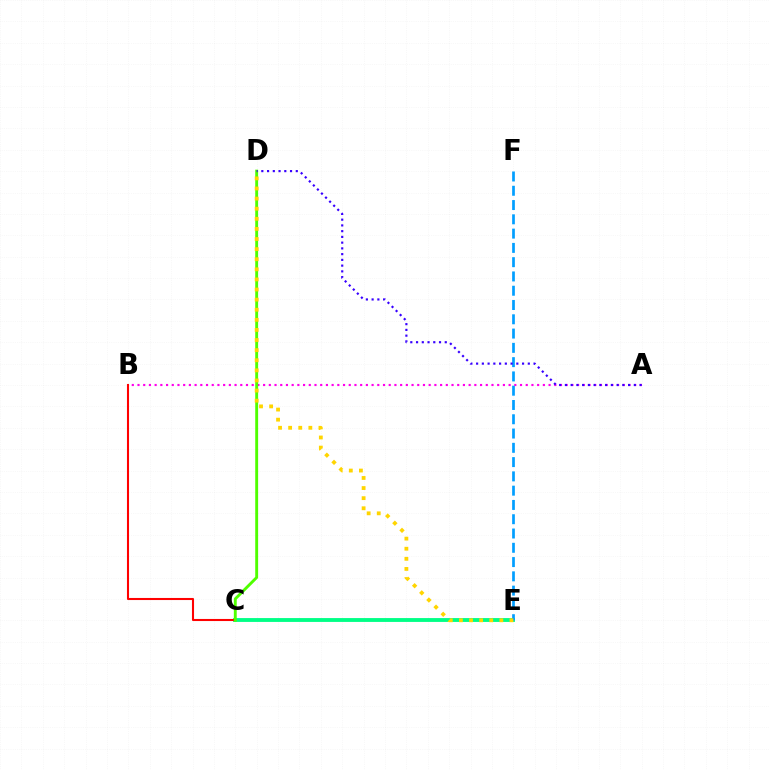{('A', 'B'): [{'color': '#ff00ed', 'line_style': 'dotted', 'thickness': 1.55}], ('C', 'E'): [{'color': '#00ff86', 'line_style': 'solid', 'thickness': 2.77}], ('B', 'C'): [{'color': '#ff0000', 'line_style': 'solid', 'thickness': 1.5}], ('C', 'D'): [{'color': '#4fff00', 'line_style': 'solid', 'thickness': 2.08}], ('E', 'F'): [{'color': '#009eff', 'line_style': 'dashed', 'thickness': 1.94}], ('D', 'E'): [{'color': '#ffd500', 'line_style': 'dotted', 'thickness': 2.74}], ('A', 'D'): [{'color': '#3700ff', 'line_style': 'dotted', 'thickness': 1.56}]}